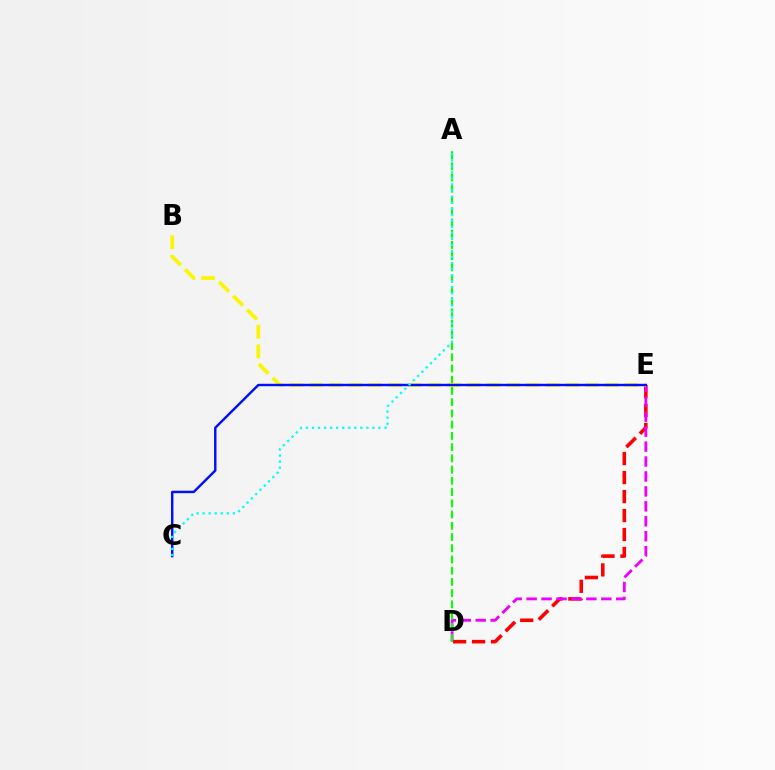{('D', 'E'): [{'color': '#ff0000', 'line_style': 'dashed', 'thickness': 2.58}, {'color': '#ee00ff', 'line_style': 'dashed', 'thickness': 2.03}], ('A', 'D'): [{'color': '#08ff00', 'line_style': 'dashed', 'thickness': 1.53}], ('B', 'E'): [{'color': '#fcf500', 'line_style': 'dashed', 'thickness': 2.68}], ('C', 'E'): [{'color': '#0010ff', 'line_style': 'solid', 'thickness': 1.75}], ('A', 'C'): [{'color': '#00fff6', 'line_style': 'dotted', 'thickness': 1.64}]}